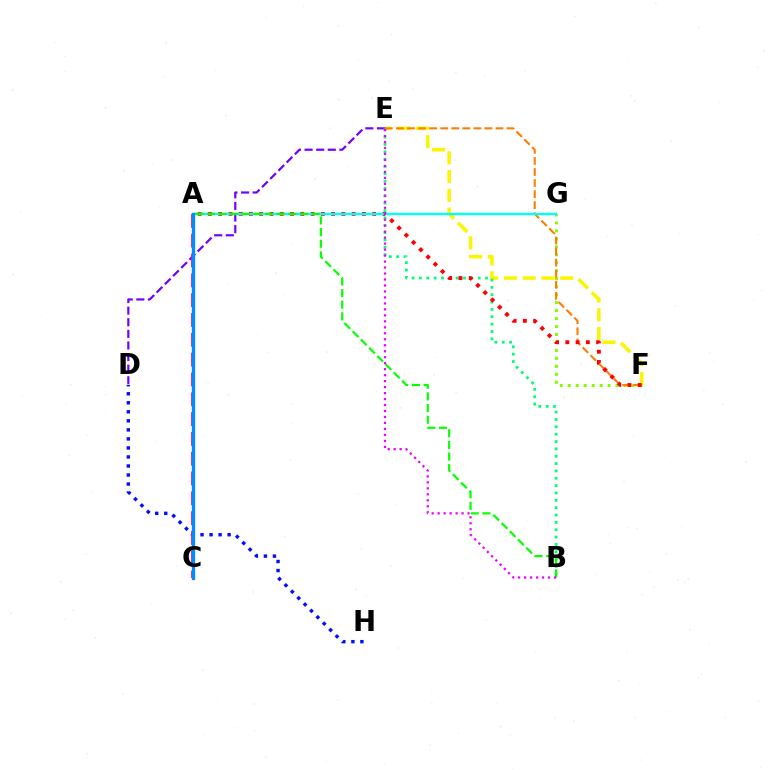{('D', 'E'): [{'color': '#7200ff', 'line_style': 'dashed', 'thickness': 1.58}], ('E', 'F'): [{'color': '#fcf500', 'line_style': 'dashed', 'thickness': 2.55}, {'color': '#ff7c00', 'line_style': 'dashed', 'thickness': 1.5}], ('D', 'H'): [{'color': '#0010ff', 'line_style': 'dotted', 'thickness': 2.45}], ('A', 'C'): [{'color': '#ff0094', 'line_style': 'dashed', 'thickness': 2.69}, {'color': '#008cff', 'line_style': 'solid', 'thickness': 2.38}], ('B', 'E'): [{'color': '#00ff74', 'line_style': 'dotted', 'thickness': 2.0}, {'color': '#ee00ff', 'line_style': 'dotted', 'thickness': 1.62}], ('F', 'G'): [{'color': '#84ff00', 'line_style': 'dotted', 'thickness': 2.17}], ('A', 'F'): [{'color': '#ff0000', 'line_style': 'dotted', 'thickness': 2.79}], ('A', 'G'): [{'color': '#00fff6', 'line_style': 'solid', 'thickness': 1.72}], ('A', 'B'): [{'color': '#08ff00', 'line_style': 'dashed', 'thickness': 1.58}]}